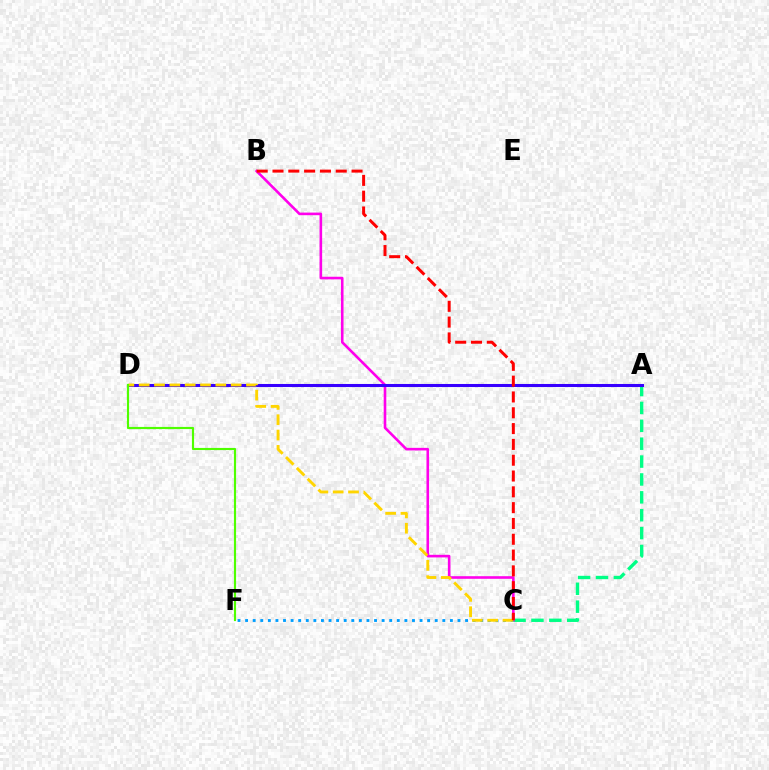{('A', 'C'): [{'color': '#00ff86', 'line_style': 'dashed', 'thickness': 2.43}], ('B', 'C'): [{'color': '#ff00ed', 'line_style': 'solid', 'thickness': 1.88}, {'color': '#ff0000', 'line_style': 'dashed', 'thickness': 2.15}], ('A', 'D'): [{'color': '#3700ff', 'line_style': 'solid', 'thickness': 2.2}], ('C', 'F'): [{'color': '#009eff', 'line_style': 'dotted', 'thickness': 2.06}], ('C', 'D'): [{'color': '#ffd500', 'line_style': 'dashed', 'thickness': 2.08}], ('D', 'F'): [{'color': '#4fff00', 'line_style': 'solid', 'thickness': 1.55}]}